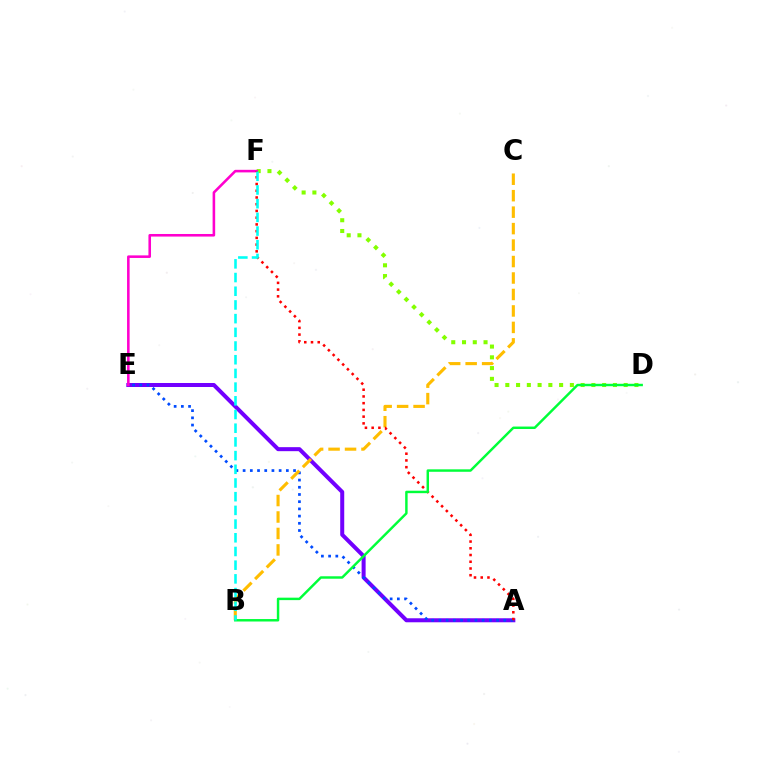{('A', 'E'): [{'color': '#7200ff', 'line_style': 'solid', 'thickness': 2.89}, {'color': '#004bff', 'line_style': 'dotted', 'thickness': 1.96}], ('D', 'F'): [{'color': '#84ff00', 'line_style': 'dotted', 'thickness': 2.92}], ('B', 'C'): [{'color': '#ffbd00', 'line_style': 'dashed', 'thickness': 2.24}], ('E', 'F'): [{'color': '#ff00cf', 'line_style': 'solid', 'thickness': 1.85}], ('A', 'F'): [{'color': '#ff0000', 'line_style': 'dotted', 'thickness': 1.83}], ('B', 'D'): [{'color': '#00ff39', 'line_style': 'solid', 'thickness': 1.77}], ('B', 'F'): [{'color': '#00fff6', 'line_style': 'dashed', 'thickness': 1.86}]}